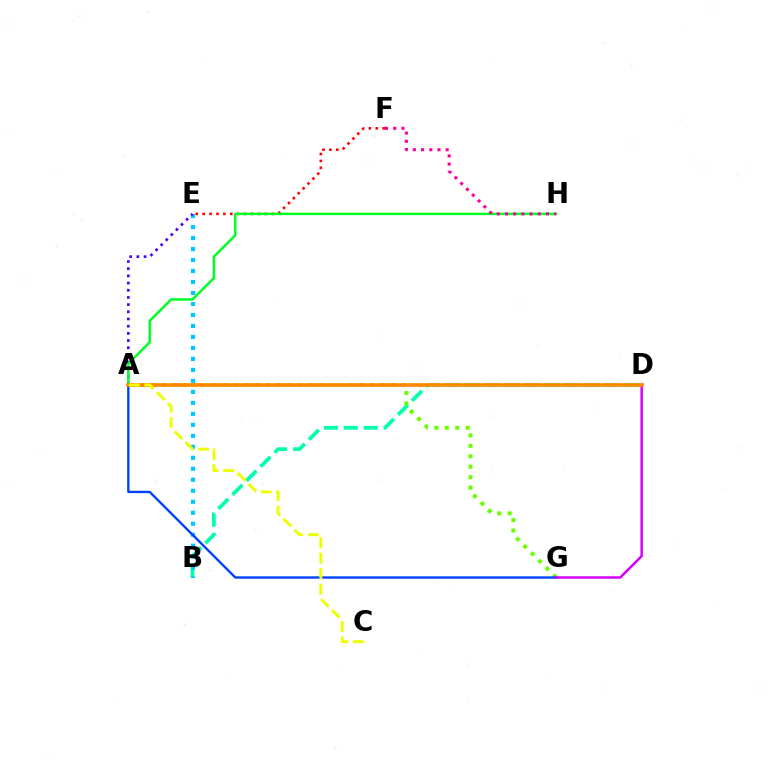{('B', 'D'): [{'color': '#00ffaf', 'line_style': 'dashed', 'thickness': 2.7}], ('E', 'F'): [{'color': '#ff0000', 'line_style': 'dotted', 'thickness': 1.88}], ('B', 'E'): [{'color': '#00c7ff', 'line_style': 'dotted', 'thickness': 2.99}], ('A', 'E'): [{'color': '#4f00ff', 'line_style': 'dotted', 'thickness': 1.95}], ('A', 'G'): [{'color': '#66ff00', 'line_style': 'dotted', 'thickness': 2.84}, {'color': '#003fff', 'line_style': 'solid', 'thickness': 1.69}], ('A', 'H'): [{'color': '#00ff27', 'line_style': 'solid', 'thickness': 1.78}], ('F', 'H'): [{'color': '#ff00a0', 'line_style': 'dotted', 'thickness': 2.23}], ('D', 'G'): [{'color': '#d600ff', 'line_style': 'solid', 'thickness': 1.81}], ('A', 'D'): [{'color': '#ff8800', 'line_style': 'solid', 'thickness': 2.63}], ('A', 'C'): [{'color': '#eeff00', 'line_style': 'dashed', 'thickness': 2.1}]}